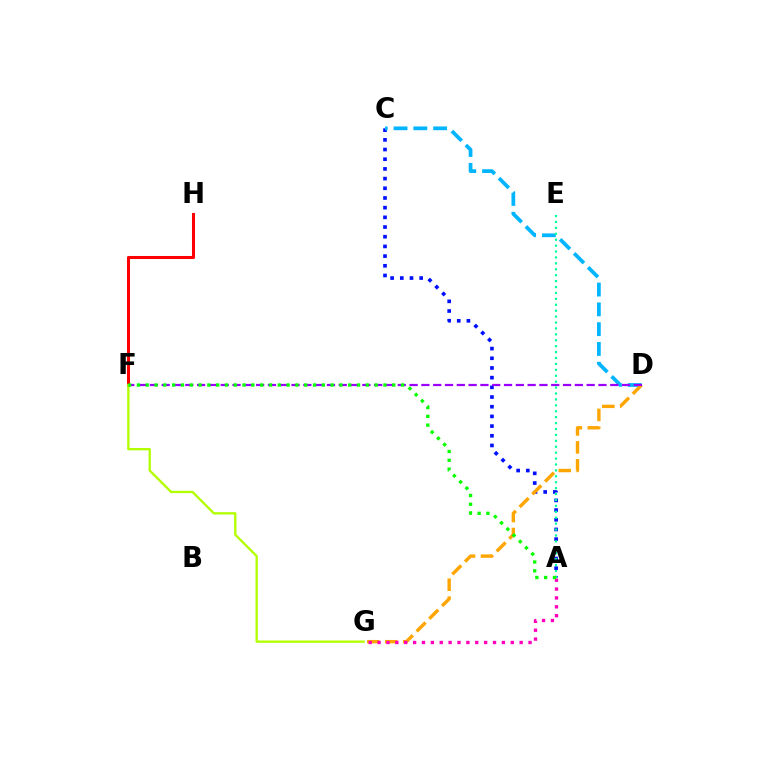{('A', 'C'): [{'color': '#0010ff', 'line_style': 'dotted', 'thickness': 2.63}], ('C', 'D'): [{'color': '#00b5ff', 'line_style': 'dashed', 'thickness': 2.69}], ('D', 'G'): [{'color': '#ffa500', 'line_style': 'dashed', 'thickness': 2.44}], ('F', 'H'): [{'color': '#ff0000', 'line_style': 'solid', 'thickness': 2.18}], ('A', 'G'): [{'color': '#ff00bd', 'line_style': 'dotted', 'thickness': 2.41}], ('D', 'F'): [{'color': '#9b00ff', 'line_style': 'dashed', 'thickness': 1.6}], ('A', 'E'): [{'color': '#00ff9d', 'line_style': 'dotted', 'thickness': 1.61}], ('F', 'G'): [{'color': '#b3ff00', 'line_style': 'solid', 'thickness': 1.69}], ('A', 'F'): [{'color': '#08ff00', 'line_style': 'dotted', 'thickness': 2.39}]}